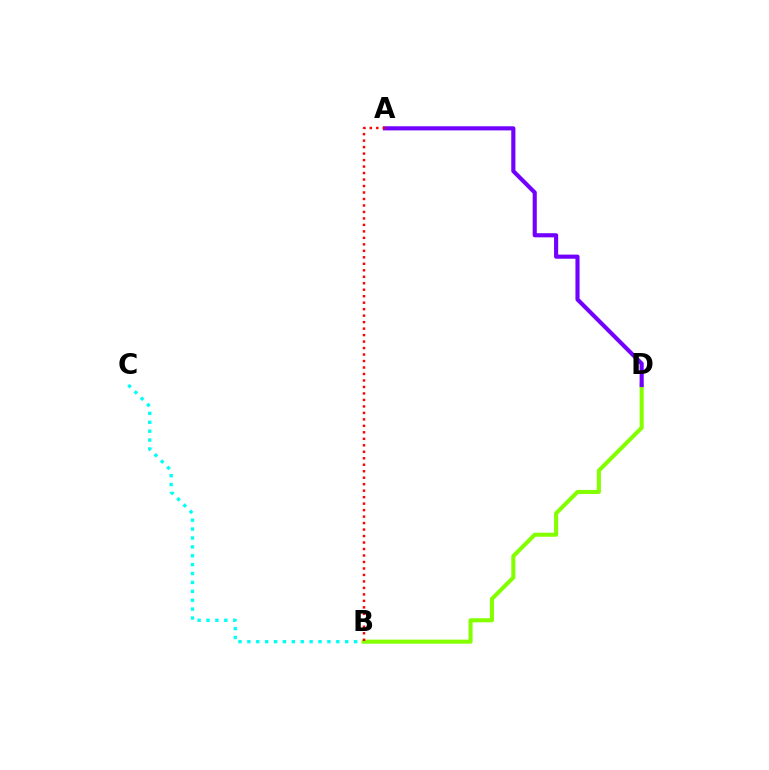{('B', 'C'): [{'color': '#00fff6', 'line_style': 'dotted', 'thickness': 2.42}], ('B', 'D'): [{'color': '#84ff00', 'line_style': 'solid', 'thickness': 2.93}], ('A', 'D'): [{'color': '#7200ff', 'line_style': 'solid', 'thickness': 2.97}], ('A', 'B'): [{'color': '#ff0000', 'line_style': 'dotted', 'thickness': 1.76}]}